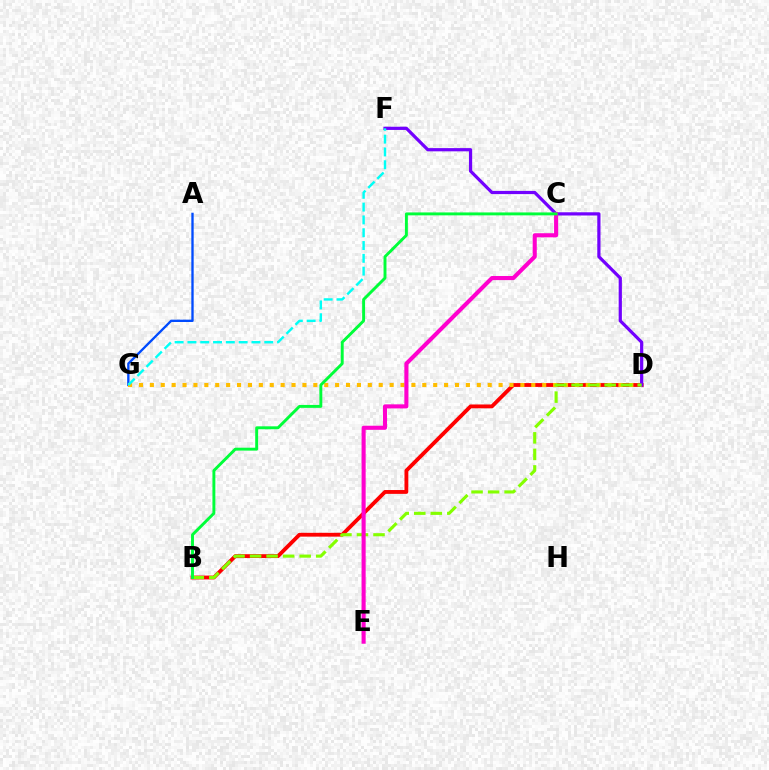{('B', 'D'): [{'color': '#ff0000', 'line_style': 'solid', 'thickness': 2.76}, {'color': '#84ff00', 'line_style': 'dashed', 'thickness': 2.25}], ('A', 'G'): [{'color': '#004bff', 'line_style': 'solid', 'thickness': 1.68}], ('D', 'G'): [{'color': '#ffbd00', 'line_style': 'dotted', 'thickness': 2.96}], ('D', 'F'): [{'color': '#7200ff', 'line_style': 'solid', 'thickness': 2.31}], ('F', 'G'): [{'color': '#00fff6', 'line_style': 'dashed', 'thickness': 1.74}], ('C', 'E'): [{'color': '#ff00cf', 'line_style': 'solid', 'thickness': 2.94}], ('B', 'C'): [{'color': '#00ff39', 'line_style': 'solid', 'thickness': 2.1}]}